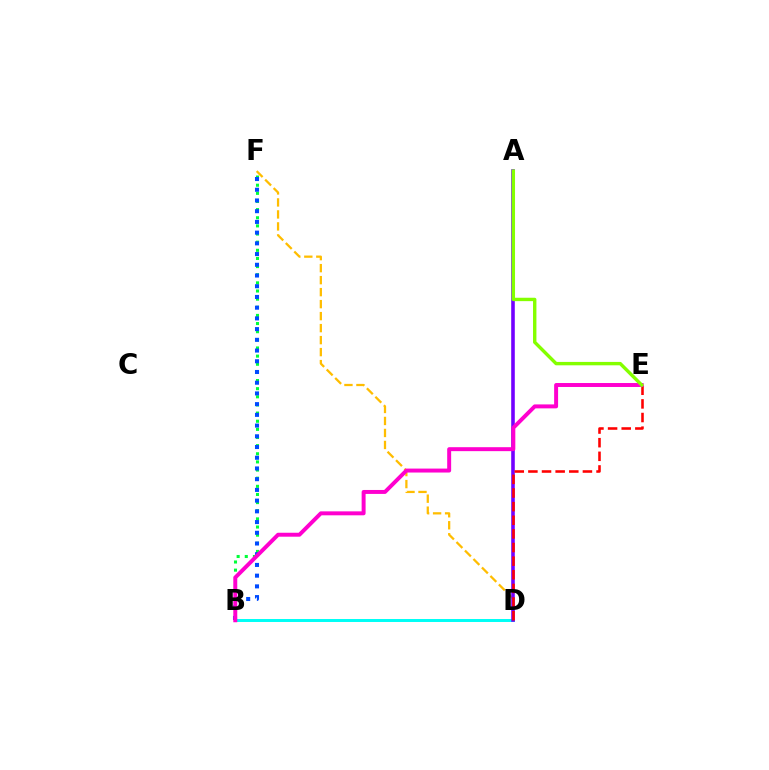{('B', 'F'): [{'color': '#00ff39', 'line_style': 'dotted', 'thickness': 2.21}, {'color': '#004bff', 'line_style': 'dotted', 'thickness': 2.91}], ('B', 'D'): [{'color': '#00fff6', 'line_style': 'solid', 'thickness': 2.15}], ('D', 'F'): [{'color': '#ffbd00', 'line_style': 'dashed', 'thickness': 1.63}], ('A', 'D'): [{'color': '#7200ff', 'line_style': 'solid', 'thickness': 2.58}], ('D', 'E'): [{'color': '#ff0000', 'line_style': 'dashed', 'thickness': 1.85}], ('B', 'E'): [{'color': '#ff00cf', 'line_style': 'solid', 'thickness': 2.85}], ('A', 'E'): [{'color': '#84ff00', 'line_style': 'solid', 'thickness': 2.45}]}